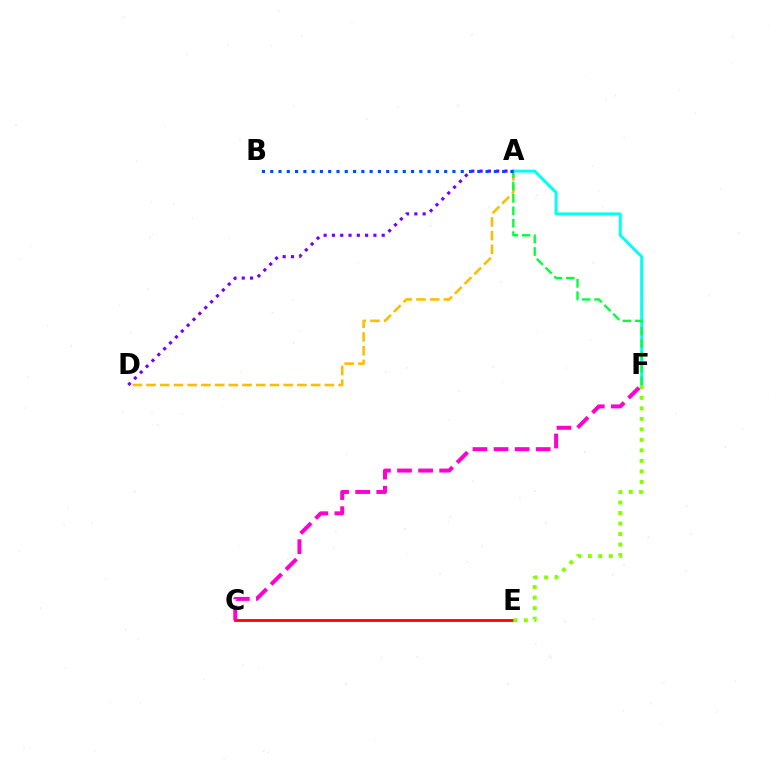{('A', 'F'): [{'color': '#00fff6', 'line_style': 'solid', 'thickness': 2.13}, {'color': '#00ff39', 'line_style': 'dashed', 'thickness': 1.69}], ('C', 'E'): [{'color': '#ff0000', 'line_style': 'solid', 'thickness': 2.02}], ('A', 'D'): [{'color': '#ffbd00', 'line_style': 'dashed', 'thickness': 1.86}, {'color': '#7200ff', 'line_style': 'dotted', 'thickness': 2.25}], ('E', 'F'): [{'color': '#84ff00', 'line_style': 'dotted', 'thickness': 2.86}], ('C', 'F'): [{'color': '#ff00cf', 'line_style': 'dashed', 'thickness': 2.86}], ('A', 'B'): [{'color': '#004bff', 'line_style': 'dotted', 'thickness': 2.25}]}